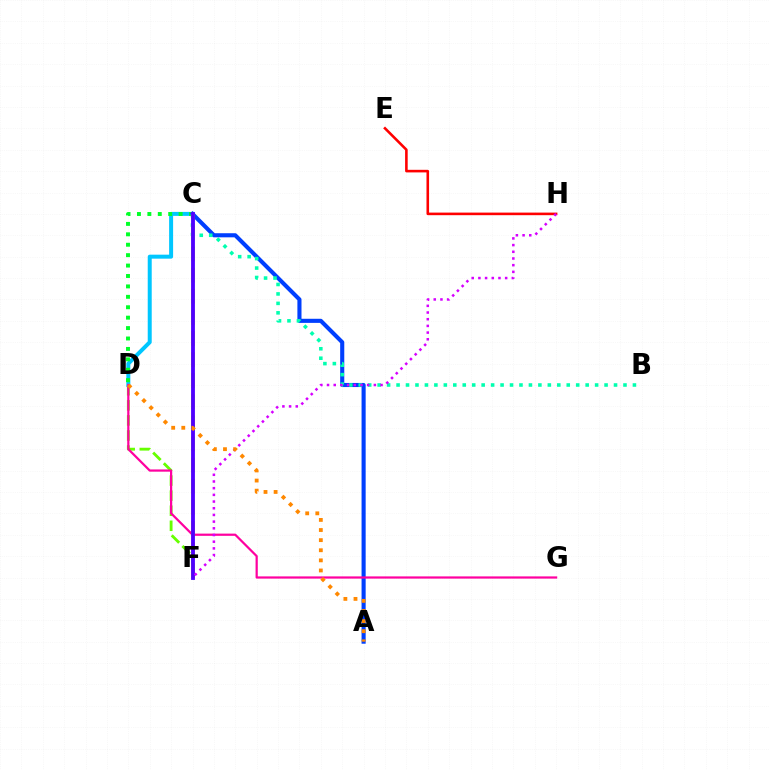{('D', 'F'): [{'color': '#66ff00', 'line_style': 'dashed', 'thickness': 2.05}], ('C', 'D'): [{'color': '#00c7ff', 'line_style': 'solid', 'thickness': 2.87}, {'color': '#00ff27', 'line_style': 'dotted', 'thickness': 2.83}], ('A', 'C'): [{'color': '#003fff', 'line_style': 'solid', 'thickness': 2.95}], ('B', 'C'): [{'color': '#00ffaf', 'line_style': 'dotted', 'thickness': 2.57}], ('D', 'G'): [{'color': '#ff00a0', 'line_style': 'solid', 'thickness': 1.6}], ('C', 'F'): [{'color': '#eeff00', 'line_style': 'dashed', 'thickness': 2.87}, {'color': '#4f00ff', 'line_style': 'solid', 'thickness': 2.76}], ('E', 'H'): [{'color': '#ff0000', 'line_style': 'solid', 'thickness': 1.86}], ('F', 'H'): [{'color': '#d600ff', 'line_style': 'dotted', 'thickness': 1.82}], ('A', 'D'): [{'color': '#ff8800', 'line_style': 'dotted', 'thickness': 2.75}]}